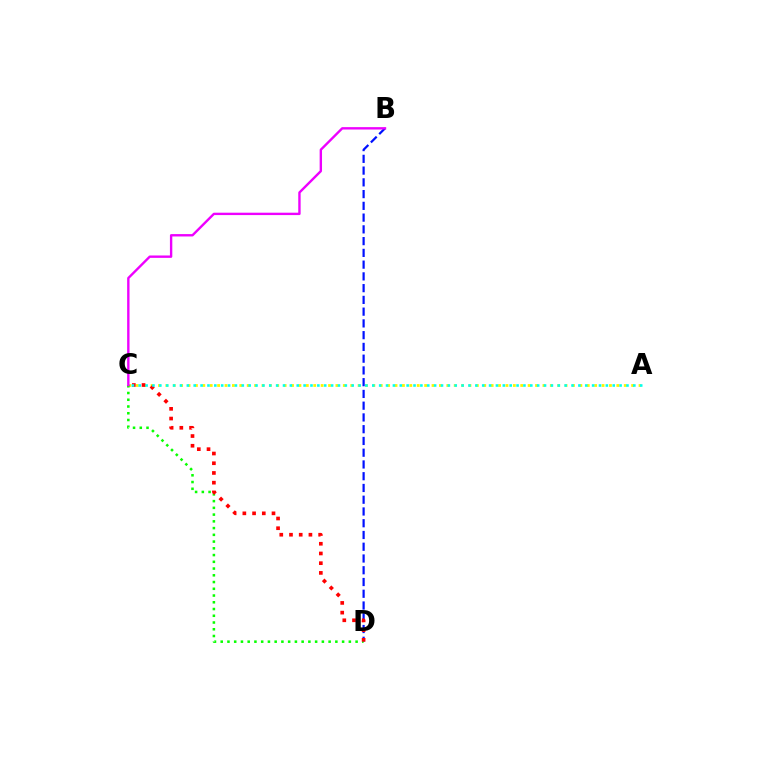{('A', 'C'): [{'color': '#fcf500', 'line_style': 'dotted', 'thickness': 2.01}, {'color': '#00fff6', 'line_style': 'dotted', 'thickness': 1.87}], ('B', 'D'): [{'color': '#0010ff', 'line_style': 'dashed', 'thickness': 1.6}], ('C', 'D'): [{'color': '#08ff00', 'line_style': 'dotted', 'thickness': 1.83}, {'color': '#ff0000', 'line_style': 'dotted', 'thickness': 2.64}], ('B', 'C'): [{'color': '#ee00ff', 'line_style': 'solid', 'thickness': 1.72}]}